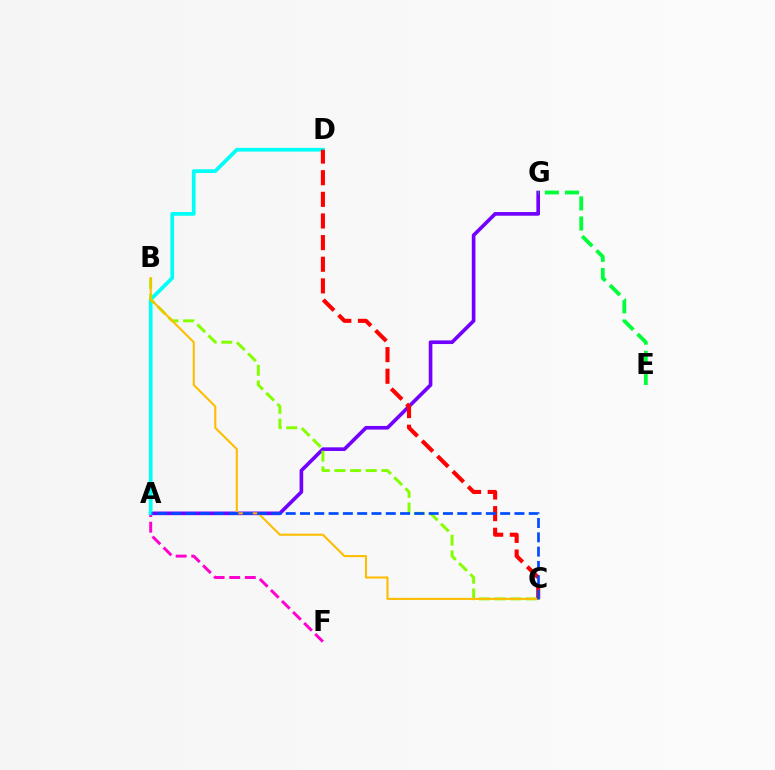{('A', 'G'): [{'color': '#7200ff', 'line_style': 'solid', 'thickness': 2.62}], ('A', 'F'): [{'color': '#ff00cf', 'line_style': 'dashed', 'thickness': 2.12}], ('A', 'D'): [{'color': '#00fff6', 'line_style': 'solid', 'thickness': 2.68}], ('B', 'C'): [{'color': '#84ff00', 'line_style': 'dashed', 'thickness': 2.13}, {'color': '#ffbd00', 'line_style': 'solid', 'thickness': 1.5}], ('C', 'D'): [{'color': '#ff0000', 'line_style': 'dashed', 'thickness': 2.94}], ('A', 'C'): [{'color': '#004bff', 'line_style': 'dashed', 'thickness': 1.94}], ('E', 'G'): [{'color': '#00ff39', 'line_style': 'dashed', 'thickness': 2.74}]}